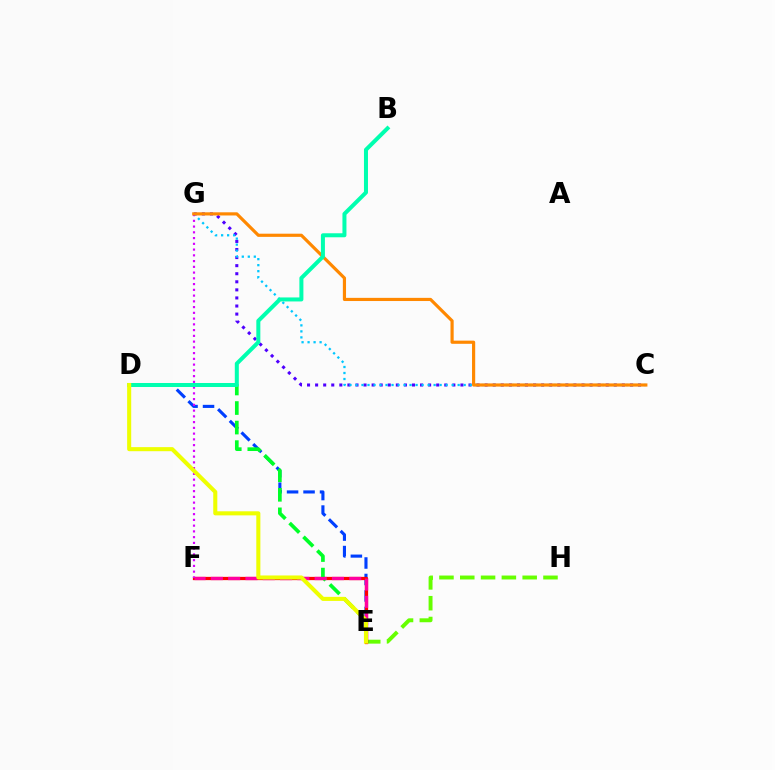{('D', 'E'): [{'color': '#003fff', 'line_style': 'dashed', 'thickness': 2.24}, {'color': '#00ff27', 'line_style': 'dashed', 'thickness': 2.65}, {'color': '#eeff00', 'line_style': 'solid', 'thickness': 2.93}], ('E', 'H'): [{'color': '#66ff00', 'line_style': 'dashed', 'thickness': 2.83}], ('C', 'G'): [{'color': '#4f00ff', 'line_style': 'dotted', 'thickness': 2.19}, {'color': '#00c7ff', 'line_style': 'dotted', 'thickness': 1.63}, {'color': '#ff8800', 'line_style': 'solid', 'thickness': 2.28}], ('E', 'F'): [{'color': '#ff0000', 'line_style': 'solid', 'thickness': 2.34}, {'color': '#ff00a0', 'line_style': 'dashed', 'thickness': 2.35}], ('F', 'G'): [{'color': '#d600ff', 'line_style': 'dotted', 'thickness': 1.56}], ('B', 'D'): [{'color': '#00ffaf', 'line_style': 'solid', 'thickness': 2.89}]}